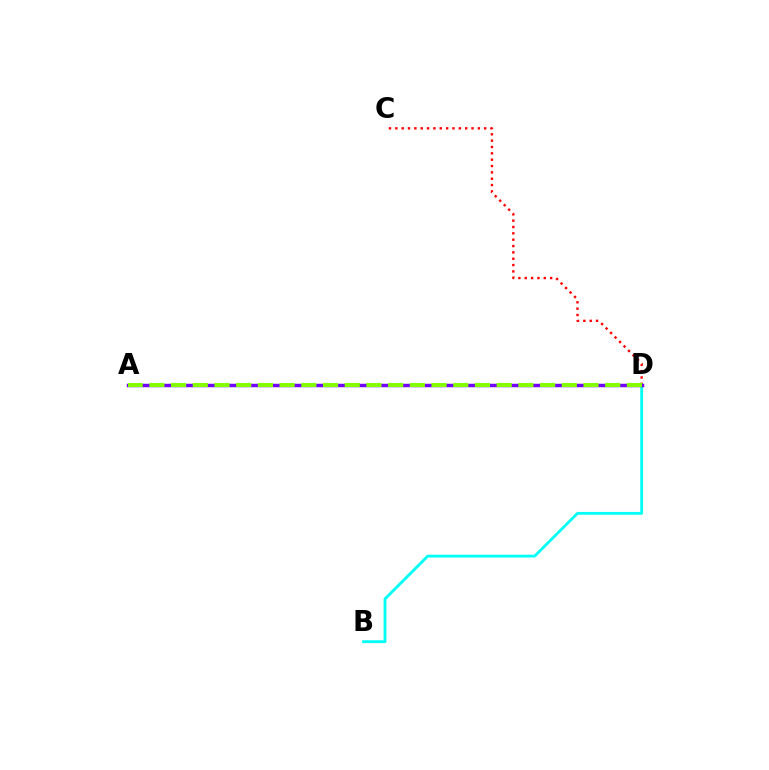{('C', 'D'): [{'color': '#ff0000', 'line_style': 'dotted', 'thickness': 1.72}], ('B', 'D'): [{'color': '#00fff6', 'line_style': 'solid', 'thickness': 2.03}], ('A', 'D'): [{'color': '#7200ff', 'line_style': 'solid', 'thickness': 2.49}, {'color': '#84ff00', 'line_style': 'dashed', 'thickness': 2.95}]}